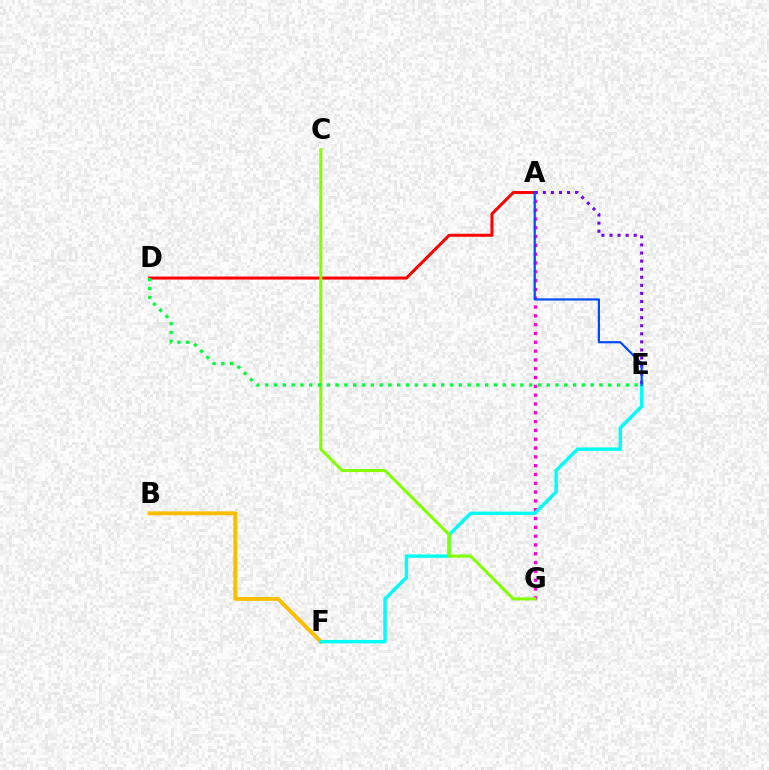{('B', 'F'): [{'color': '#ffbd00', 'line_style': 'solid', 'thickness': 2.82}], ('A', 'G'): [{'color': '#ff00cf', 'line_style': 'dotted', 'thickness': 2.39}], ('A', 'D'): [{'color': '#ff0000', 'line_style': 'solid', 'thickness': 2.17}], ('E', 'F'): [{'color': '#00fff6', 'line_style': 'solid', 'thickness': 2.47}], ('C', 'G'): [{'color': '#84ff00', 'line_style': 'solid', 'thickness': 2.19}], ('A', 'E'): [{'color': '#7200ff', 'line_style': 'dotted', 'thickness': 2.19}, {'color': '#004bff', 'line_style': 'solid', 'thickness': 1.59}], ('D', 'E'): [{'color': '#00ff39', 'line_style': 'dotted', 'thickness': 2.39}]}